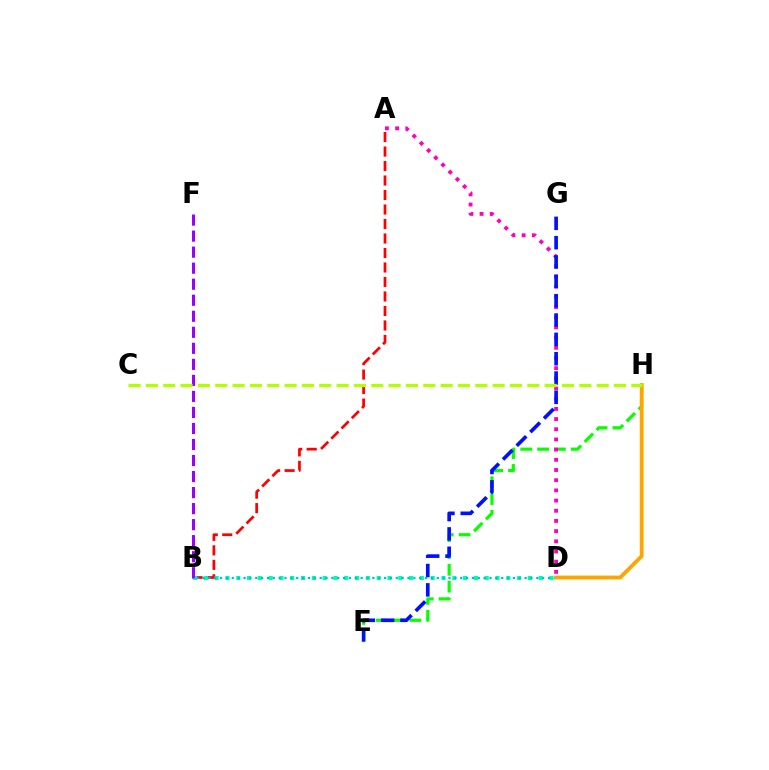{('A', 'B'): [{'color': '#ff0000', 'line_style': 'dashed', 'thickness': 1.97}], ('E', 'H'): [{'color': '#08ff00', 'line_style': 'dashed', 'thickness': 2.29}], ('B', 'D'): [{'color': '#00ff9d', 'line_style': 'dotted', 'thickness': 2.93}, {'color': '#00b5ff', 'line_style': 'dotted', 'thickness': 1.59}], ('A', 'D'): [{'color': '#ff00bd', 'line_style': 'dotted', 'thickness': 2.77}], ('E', 'G'): [{'color': '#0010ff', 'line_style': 'dashed', 'thickness': 2.63}], ('D', 'H'): [{'color': '#ffa500', 'line_style': 'solid', 'thickness': 2.75}], ('B', 'F'): [{'color': '#9b00ff', 'line_style': 'dashed', 'thickness': 2.18}], ('C', 'H'): [{'color': '#b3ff00', 'line_style': 'dashed', 'thickness': 2.36}]}